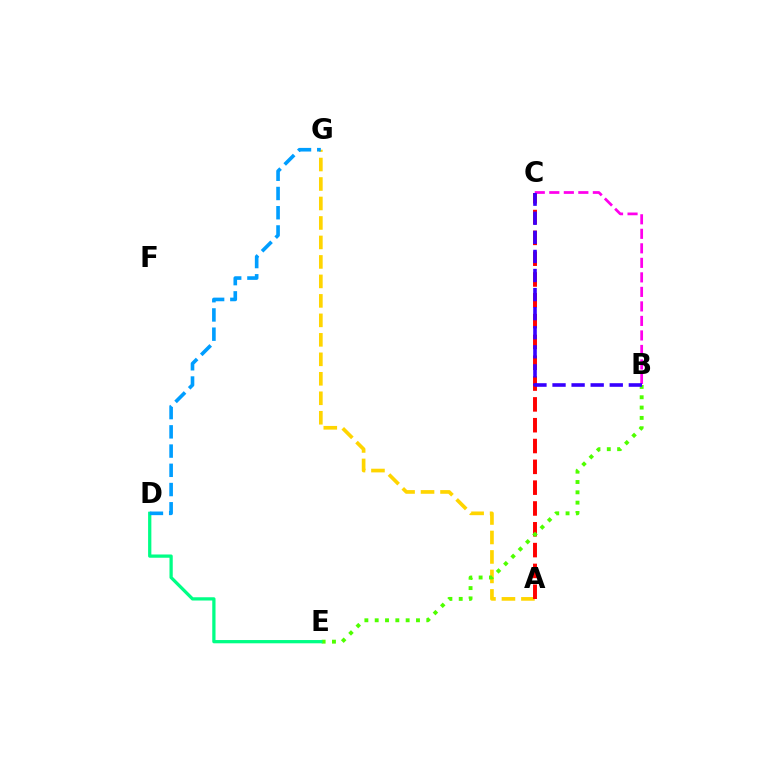{('A', 'G'): [{'color': '#ffd500', 'line_style': 'dashed', 'thickness': 2.65}], ('A', 'C'): [{'color': '#ff0000', 'line_style': 'dashed', 'thickness': 2.83}], ('B', 'E'): [{'color': '#4fff00', 'line_style': 'dotted', 'thickness': 2.8}], ('D', 'E'): [{'color': '#00ff86', 'line_style': 'solid', 'thickness': 2.35}], ('B', 'C'): [{'color': '#ff00ed', 'line_style': 'dashed', 'thickness': 1.97}, {'color': '#3700ff', 'line_style': 'dashed', 'thickness': 2.59}], ('D', 'G'): [{'color': '#009eff', 'line_style': 'dashed', 'thickness': 2.61}]}